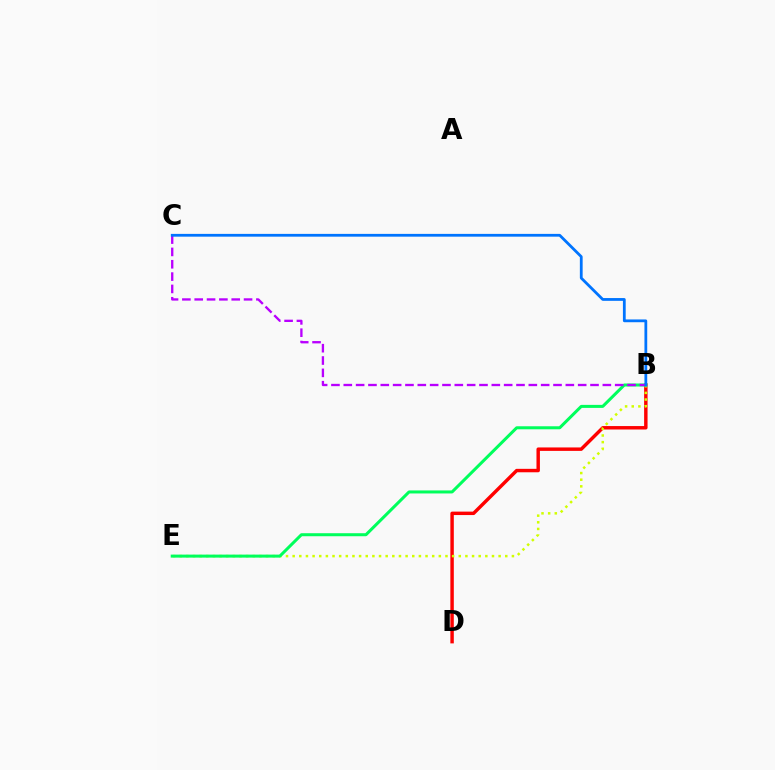{('B', 'D'): [{'color': '#ff0000', 'line_style': 'solid', 'thickness': 2.48}], ('B', 'E'): [{'color': '#d1ff00', 'line_style': 'dotted', 'thickness': 1.81}, {'color': '#00ff5c', 'line_style': 'solid', 'thickness': 2.18}], ('B', 'C'): [{'color': '#b900ff', 'line_style': 'dashed', 'thickness': 1.68}, {'color': '#0074ff', 'line_style': 'solid', 'thickness': 2.0}]}